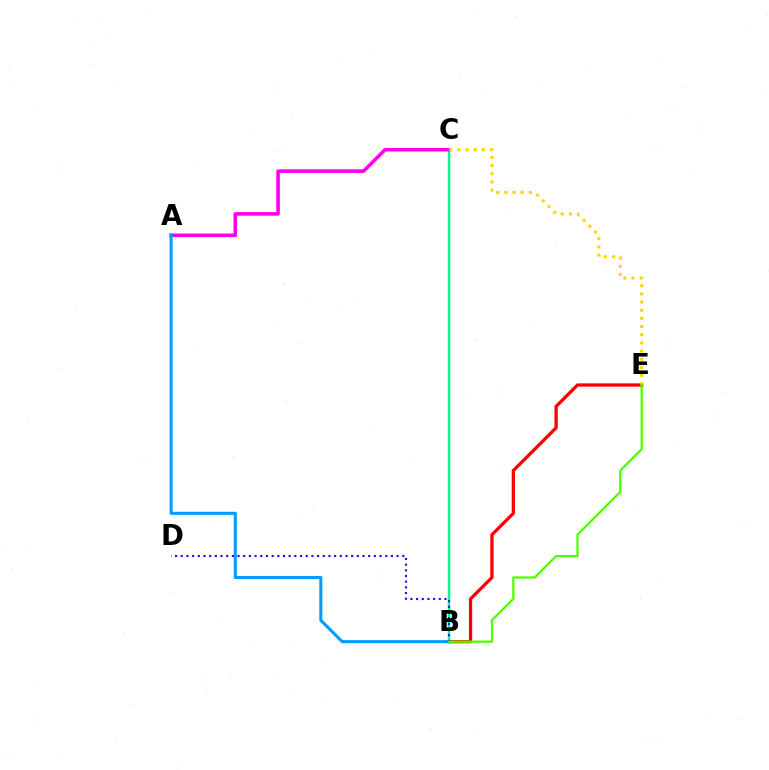{('B', 'E'): [{'color': '#ff0000', 'line_style': 'solid', 'thickness': 2.35}, {'color': '#4fff00', 'line_style': 'solid', 'thickness': 1.62}], ('B', 'C'): [{'color': '#00ff86', 'line_style': 'solid', 'thickness': 1.78}], ('A', 'C'): [{'color': '#ff00ed', 'line_style': 'solid', 'thickness': 2.58}], ('A', 'B'): [{'color': '#009eff', 'line_style': 'solid', 'thickness': 2.22}], ('C', 'E'): [{'color': '#ffd500', 'line_style': 'dotted', 'thickness': 2.22}], ('B', 'D'): [{'color': '#3700ff', 'line_style': 'dotted', 'thickness': 1.54}]}